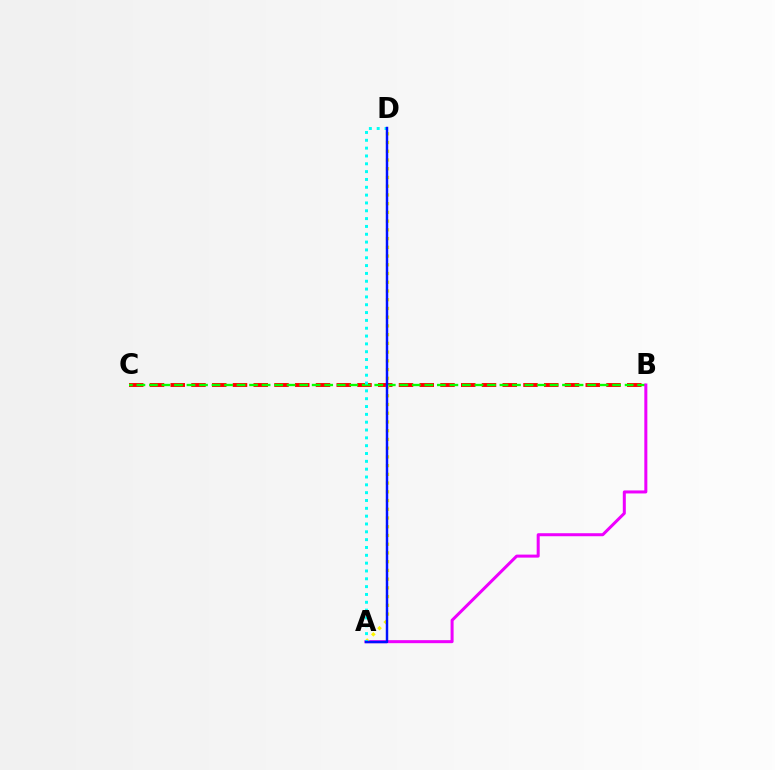{('B', 'C'): [{'color': '#ff0000', 'line_style': 'dashed', 'thickness': 2.82}, {'color': '#08ff00', 'line_style': 'dashed', 'thickness': 1.7}], ('A', 'B'): [{'color': '#ee00ff', 'line_style': 'solid', 'thickness': 2.17}], ('A', 'D'): [{'color': '#fcf500', 'line_style': 'dotted', 'thickness': 2.37}, {'color': '#00fff6', 'line_style': 'dotted', 'thickness': 2.13}, {'color': '#0010ff', 'line_style': 'solid', 'thickness': 1.77}]}